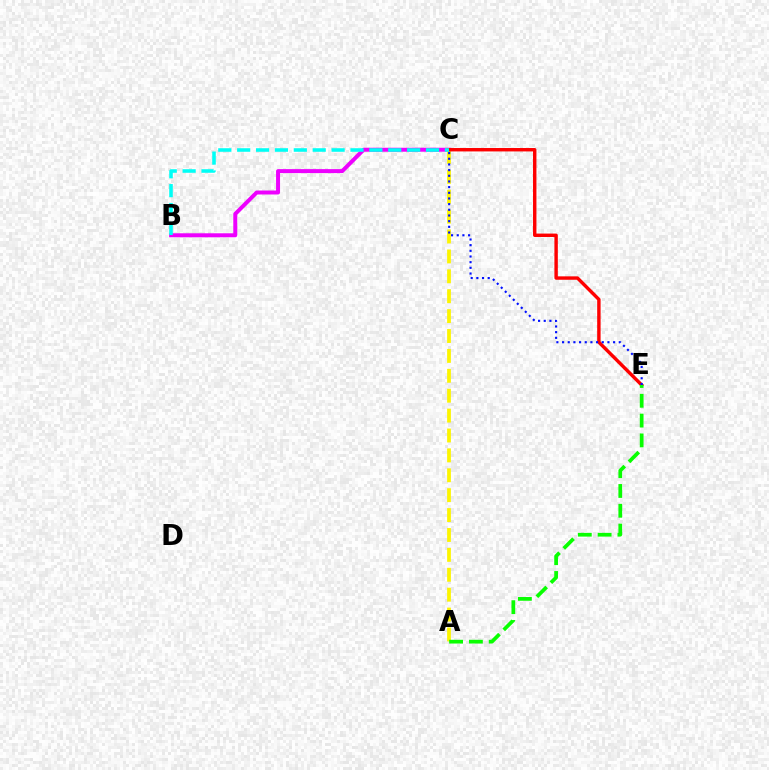{('B', 'C'): [{'color': '#ee00ff', 'line_style': 'solid', 'thickness': 2.86}, {'color': '#00fff6', 'line_style': 'dashed', 'thickness': 2.57}], ('A', 'C'): [{'color': '#fcf500', 'line_style': 'dashed', 'thickness': 2.7}], ('C', 'E'): [{'color': '#ff0000', 'line_style': 'solid', 'thickness': 2.46}, {'color': '#0010ff', 'line_style': 'dotted', 'thickness': 1.54}], ('A', 'E'): [{'color': '#08ff00', 'line_style': 'dashed', 'thickness': 2.69}]}